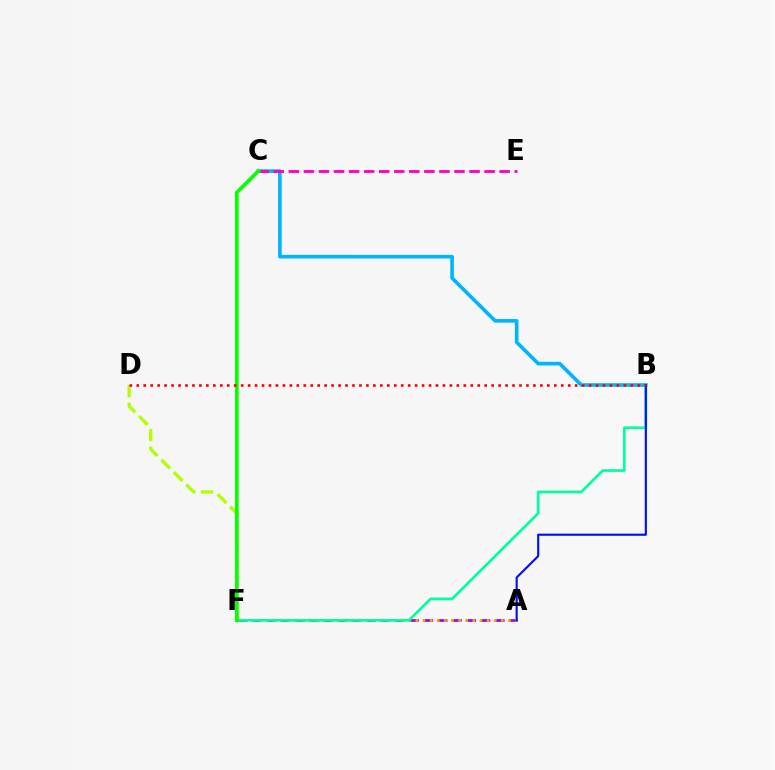{('A', 'F'): [{'color': '#9b00ff', 'line_style': 'dashed', 'thickness': 1.94}, {'color': '#ffa500', 'line_style': 'dotted', 'thickness': 1.93}], ('B', 'C'): [{'color': '#00b5ff', 'line_style': 'solid', 'thickness': 2.61}], ('C', 'E'): [{'color': '#ff00bd', 'line_style': 'dashed', 'thickness': 2.05}], ('D', 'F'): [{'color': '#b3ff00', 'line_style': 'dashed', 'thickness': 2.39}], ('B', 'F'): [{'color': '#00ff9d', 'line_style': 'solid', 'thickness': 1.93}], ('A', 'B'): [{'color': '#0010ff', 'line_style': 'solid', 'thickness': 1.55}], ('C', 'F'): [{'color': '#08ff00', 'line_style': 'solid', 'thickness': 2.68}], ('B', 'D'): [{'color': '#ff0000', 'line_style': 'dotted', 'thickness': 1.89}]}